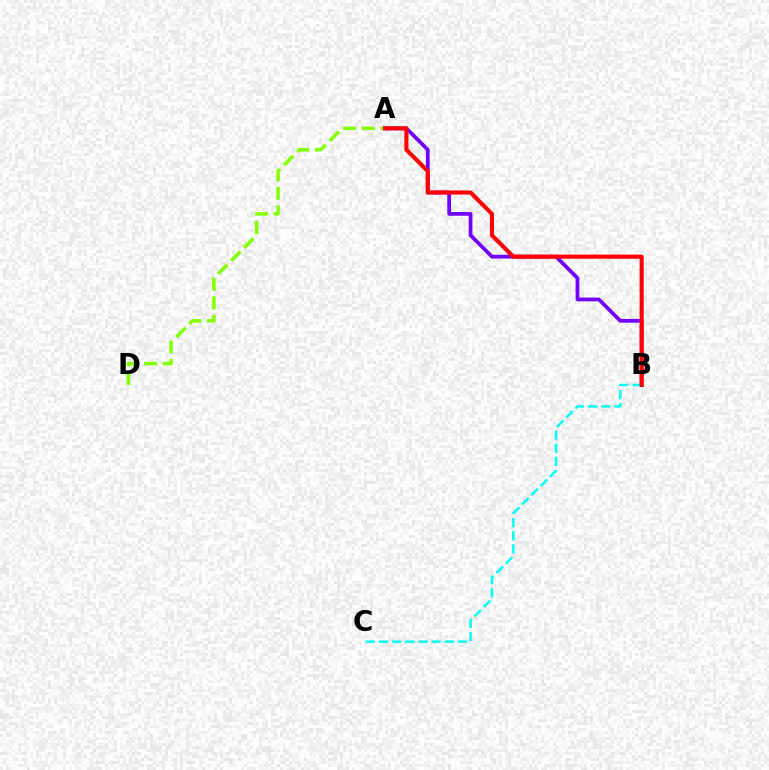{('A', 'D'): [{'color': '#84ff00', 'line_style': 'dashed', 'thickness': 2.52}], ('A', 'B'): [{'color': '#7200ff', 'line_style': 'solid', 'thickness': 2.69}, {'color': '#ff0000', 'line_style': 'solid', 'thickness': 2.95}], ('B', 'C'): [{'color': '#00fff6', 'line_style': 'dashed', 'thickness': 1.79}]}